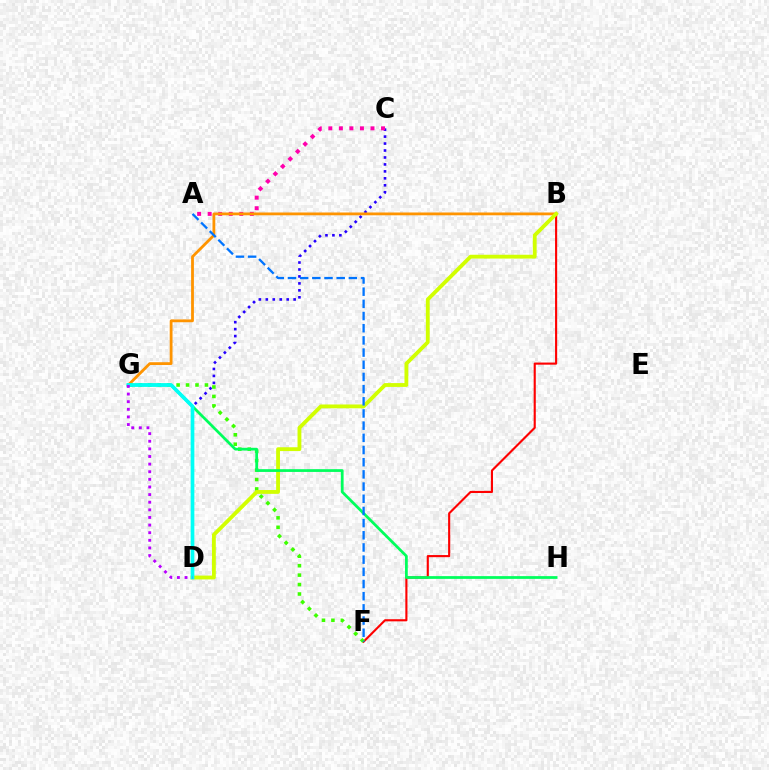{('C', 'D'): [{'color': '#2500ff', 'line_style': 'dotted', 'thickness': 1.89}], ('A', 'C'): [{'color': '#ff00ac', 'line_style': 'dotted', 'thickness': 2.86}], ('B', 'F'): [{'color': '#ff0000', 'line_style': 'solid', 'thickness': 1.53}], ('B', 'G'): [{'color': '#ff9400', 'line_style': 'solid', 'thickness': 2.02}], ('F', 'G'): [{'color': '#3dff00', 'line_style': 'dotted', 'thickness': 2.57}], ('B', 'D'): [{'color': '#d1ff00', 'line_style': 'solid', 'thickness': 2.75}], ('G', 'H'): [{'color': '#00ff5c', 'line_style': 'solid', 'thickness': 1.98}], ('D', 'G'): [{'color': '#00fff6', 'line_style': 'solid', 'thickness': 2.66}, {'color': '#b900ff', 'line_style': 'dotted', 'thickness': 2.07}], ('A', 'F'): [{'color': '#0074ff', 'line_style': 'dashed', 'thickness': 1.65}]}